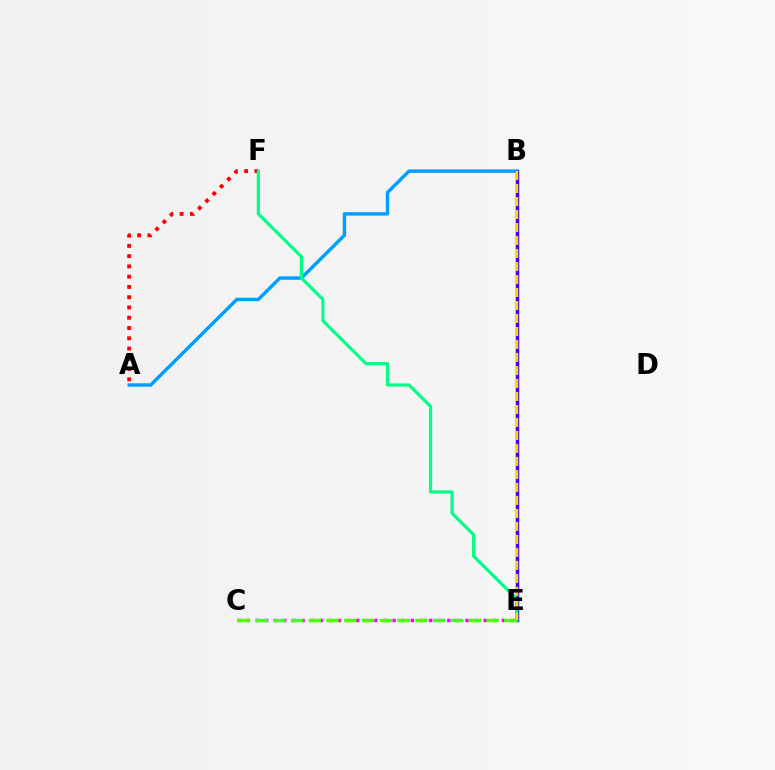{('A', 'F'): [{'color': '#ff0000', 'line_style': 'dotted', 'thickness': 2.79}], ('B', 'E'): [{'color': '#3700ff', 'line_style': 'solid', 'thickness': 2.5}, {'color': '#ffd500', 'line_style': 'dashed', 'thickness': 1.77}], ('C', 'E'): [{'color': '#ff00ed', 'line_style': 'dotted', 'thickness': 2.48}, {'color': '#4fff00', 'line_style': 'dashed', 'thickness': 2.41}], ('A', 'B'): [{'color': '#009eff', 'line_style': 'solid', 'thickness': 2.46}], ('E', 'F'): [{'color': '#00ff86', 'line_style': 'solid', 'thickness': 2.28}]}